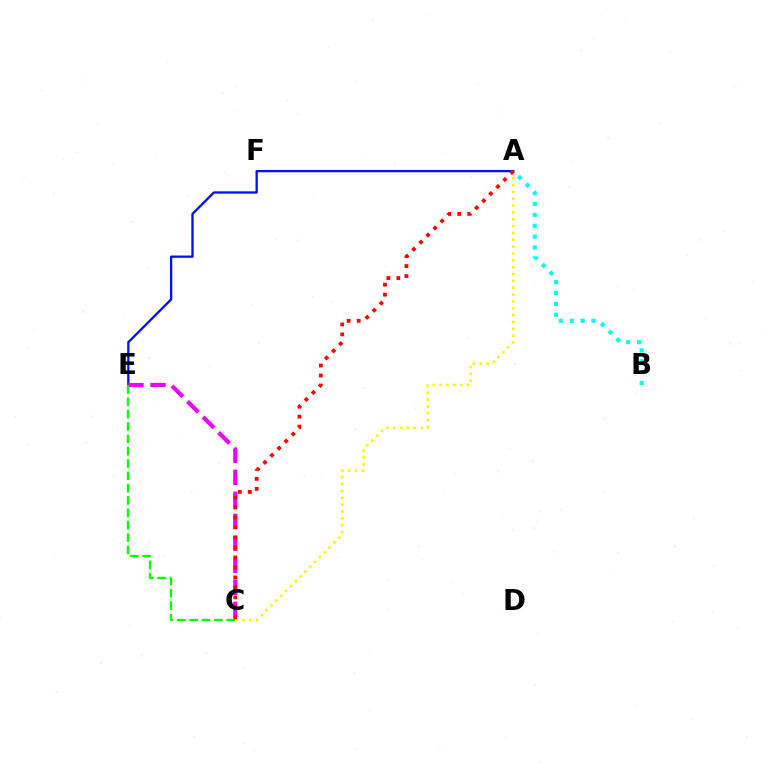{('A', 'C'): [{'color': '#fcf500', 'line_style': 'dotted', 'thickness': 1.86}, {'color': '#ff0000', 'line_style': 'dotted', 'thickness': 2.72}], ('A', 'E'): [{'color': '#0010ff', 'line_style': 'solid', 'thickness': 1.66}], ('A', 'B'): [{'color': '#00fff6', 'line_style': 'dotted', 'thickness': 2.95}], ('C', 'E'): [{'color': '#ee00ff', 'line_style': 'dashed', 'thickness': 2.99}, {'color': '#08ff00', 'line_style': 'dashed', 'thickness': 1.68}]}